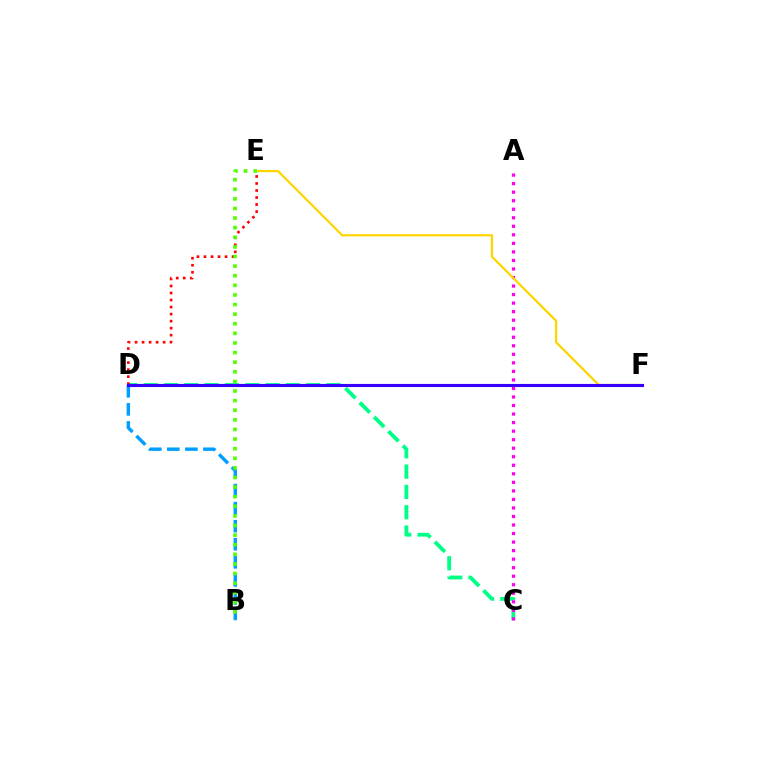{('C', 'D'): [{'color': '#00ff86', 'line_style': 'dashed', 'thickness': 2.76}], ('A', 'C'): [{'color': '#ff00ed', 'line_style': 'dotted', 'thickness': 2.32}], ('D', 'E'): [{'color': '#ff0000', 'line_style': 'dotted', 'thickness': 1.91}], ('B', 'D'): [{'color': '#009eff', 'line_style': 'dashed', 'thickness': 2.45}], ('E', 'F'): [{'color': '#ffd500', 'line_style': 'solid', 'thickness': 1.61}], ('B', 'E'): [{'color': '#4fff00', 'line_style': 'dotted', 'thickness': 2.61}], ('D', 'F'): [{'color': '#3700ff', 'line_style': 'solid', 'thickness': 2.24}]}